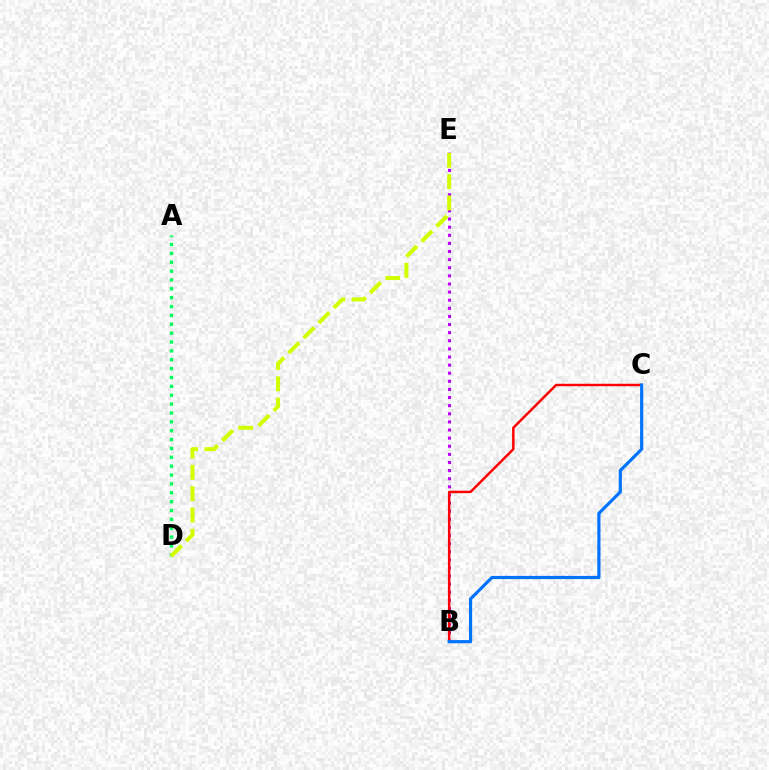{('B', 'E'): [{'color': '#b900ff', 'line_style': 'dotted', 'thickness': 2.2}], ('B', 'C'): [{'color': '#ff0000', 'line_style': 'solid', 'thickness': 1.77}, {'color': '#0074ff', 'line_style': 'solid', 'thickness': 2.29}], ('A', 'D'): [{'color': '#00ff5c', 'line_style': 'dotted', 'thickness': 2.41}], ('D', 'E'): [{'color': '#d1ff00', 'line_style': 'dashed', 'thickness': 2.89}]}